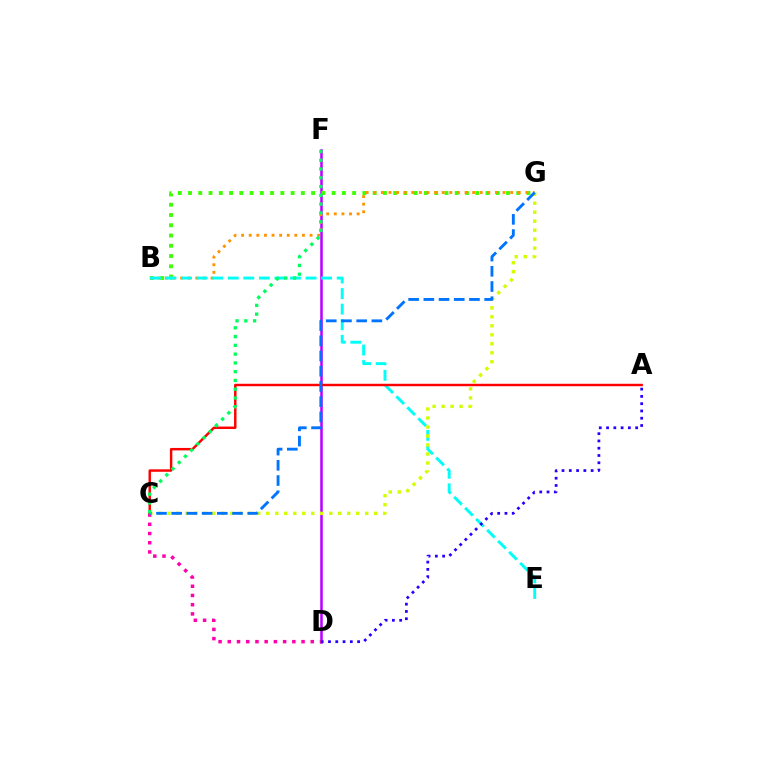{('D', 'F'): [{'color': '#b900ff', 'line_style': 'solid', 'thickness': 1.82}], ('B', 'G'): [{'color': '#3dff00', 'line_style': 'dotted', 'thickness': 2.79}, {'color': '#ff9400', 'line_style': 'dotted', 'thickness': 2.07}], ('C', 'D'): [{'color': '#ff00ac', 'line_style': 'dotted', 'thickness': 2.51}], ('B', 'E'): [{'color': '#00fff6', 'line_style': 'dashed', 'thickness': 2.11}], ('A', 'C'): [{'color': '#ff0000', 'line_style': 'solid', 'thickness': 1.76}], ('C', 'G'): [{'color': '#d1ff00', 'line_style': 'dotted', 'thickness': 2.44}, {'color': '#0074ff', 'line_style': 'dashed', 'thickness': 2.07}], ('A', 'D'): [{'color': '#2500ff', 'line_style': 'dotted', 'thickness': 1.98}], ('C', 'F'): [{'color': '#00ff5c', 'line_style': 'dotted', 'thickness': 2.38}]}